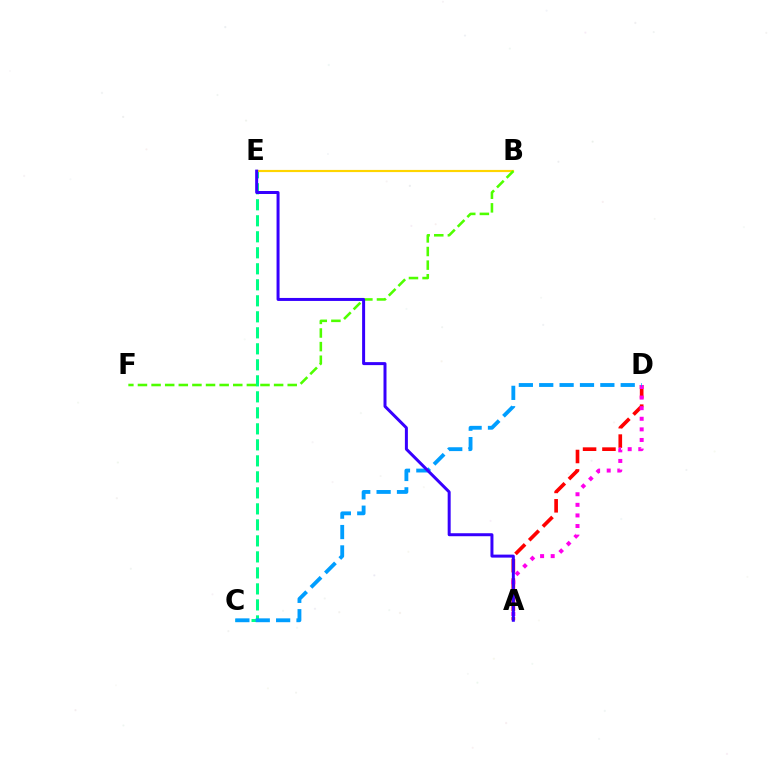{('A', 'D'): [{'color': '#ff0000', 'line_style': 'dashed', 'thickness': 2.63}, {'color': '#ff00ed', 'line_style': 'dotted', 'thickness': 2.88}], ('C', 'E'): [{'color': '#00ff86', 'line_style': 'dashed', 'thickness': 2.17}], ('B', 'E'): [{'color': '#ffd500', 'line_style': 'solid', 'thickness': 1.56}], ('B', 'F'): [{'color': '#4fff00', 'line_style': 'dashed', 'thickness': 1.85}], ('C', 'D'): [{'color': '#009eff', 'line_style': 'dashed', 'thickness': 2.77}], ('A', 'E'): [{'color': '#3700ff', 'line_style': 'solid', 'thickness': 2.15}]}